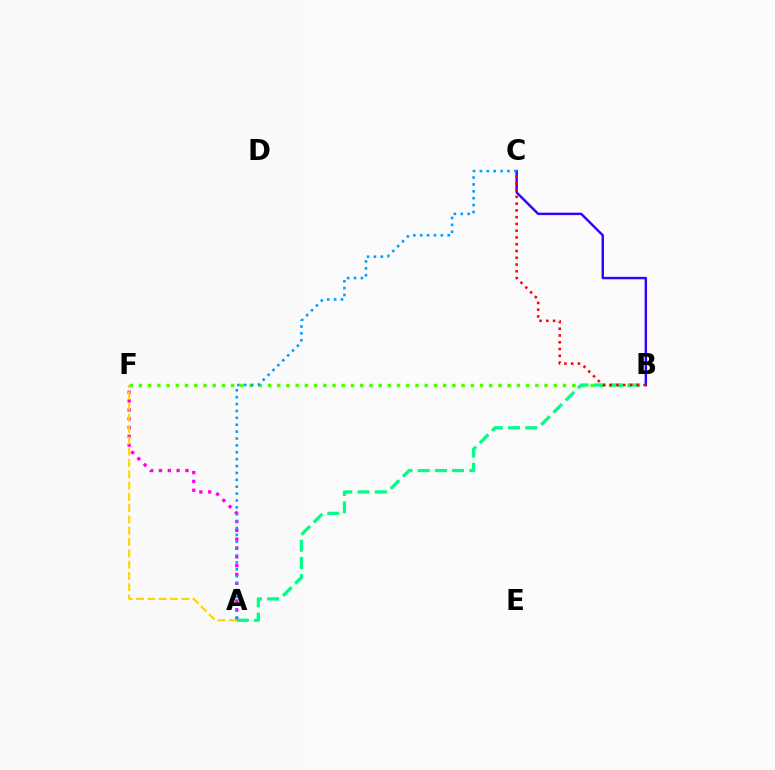{('A', 'F'): [{'color': '#ff00ed', 'line_style': 'dotted', 'thickness': 2.4}, {'color': '#ffd500', 'line_style': 'dashed', 'thickness': 1.53}], ('B', 'F'): [{'color': '#4fff00', 'line_style': 'dotted', 'thickness': 2.5}], ('B', 'C'): [{'color': '#3700ff', 'line_style': 'solid', 'thickness': 1.76}, {'color': '#ff0000', 'line_style': 'dotted', 'thickness': 1.84}], ('A', 'B'): [{'color': '#00ff86', 'line_style': 'dashed', 'thickness': 2.34}], ('A', 'C'): [{'color': '#009eff', 'line_style': 'dotted', 'thickness': 1.87}]}